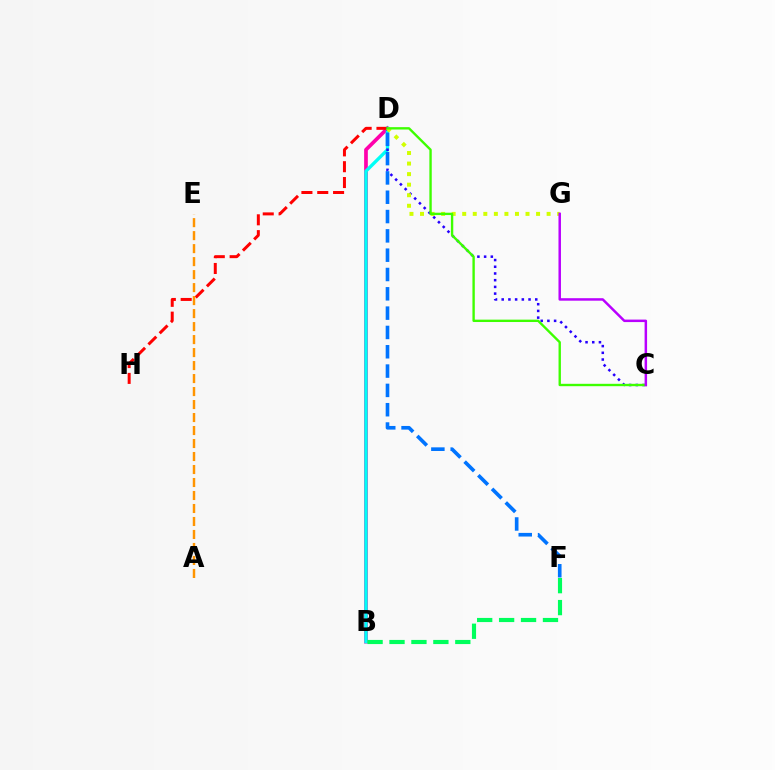{('B', 'D'): [{'color': '#ff00ac', 'line_style': 'solid', 'thickness': 2.66}, {'color': '#00fff6', 'line_style': 'solid', 'thickness': 2.4}], ('D', 'H'): [{'color': '#ff0000', 'line_style': 'dashed', 'thickness': 2.15}], ('C', 'D'): [{'color': '#2500ff', 'line_style': 'dotted', 'thickness': 1.82}, {'color': '#3dff00', 'line_style': 'solid', 'thickness': 1.71}], ('A', 'E'): [{'color': '#ff9400', 'line_style': 'dashed', 'thickness': 1.77}], ('D', 'F'): [{'color': '#0074ff', 'line_style': 'dashed', 'thickness': 2.62}], ('D', 'G'): [{'color': '#d1ff00', 'line_style': 'dotted', 'thickness': 2.87}], ('B', 'F'): [{'color': '#00ff5c', 'line_style': 'dashed', 'thickness': 2.98}], ('C', 'G'): [{'color': '#b900ff', 'line_style': 'solid', 'thickness': 1.79}]}